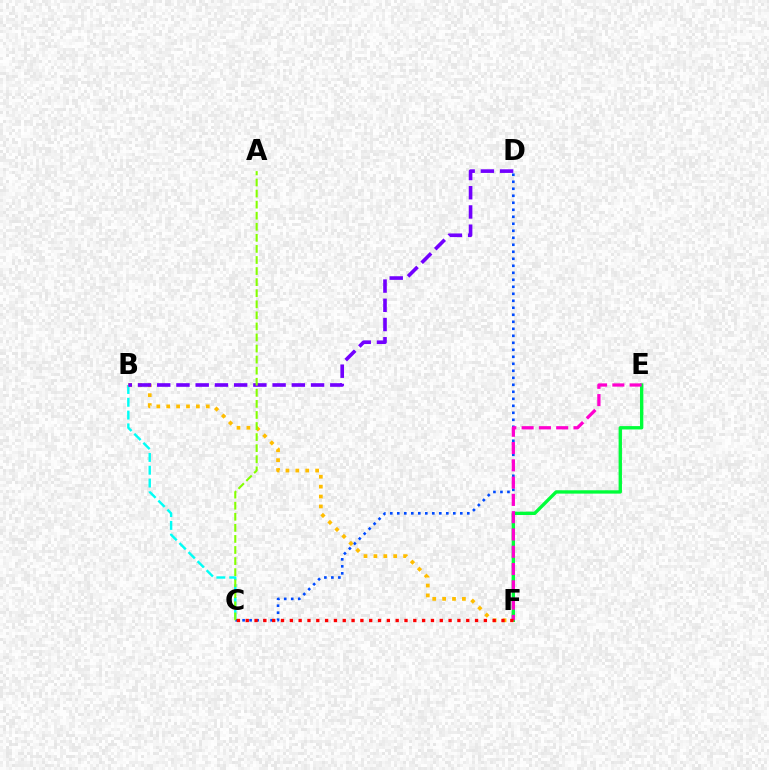{('C', 'D'): [{'color': '#004bff', 'line_style': 'dotted', 'thickness': 1.9}], ('B', 'C'): [{'color': '#00fff6', 'line_style': 'dashed', 'thickness': 1.74}], ('E', 'F'): [{'color': '#00ff39', 'line_style': 'solid', 'thickness': 2.41}, {'color': '#ff00cf', 'line_style': 'dashed', 'thickness': 2.35}], ('B', 'F'): [{'color': '#ffbd00', 'line_style': 'dotted', 'thickness': 2.69}], ('B', 'D'): [{'color': '#7200ff', 'line_style': 'dashed', 'thickness': 2.61}], ('A', 'C'): [{'color': '#84ff00', 'line_style': 'dashed', 'thickness': 1.5}], ('C', 'F'): [{'color': '#ff0000', 'line_style': 'dotted', 'thickness': 2.4}]}